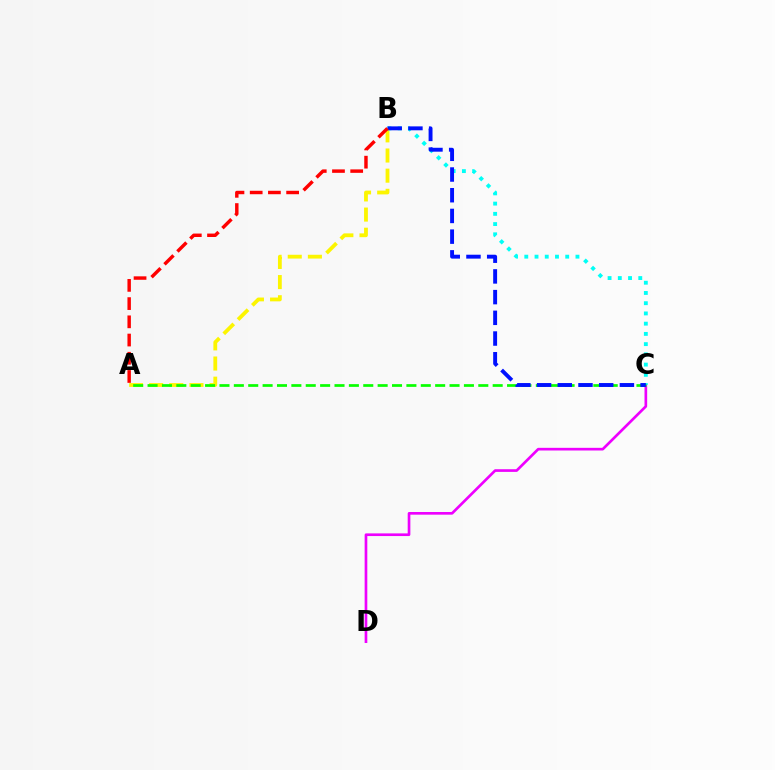{('A', 'B'): [{'color': '#fcf500', 'line_style': 'dashed', 'thickness': 2.74}, {'color': '#ff0000', 'line_style': 'dashed', 'thickness': 2.48}], ('C', 'D'): [{'color': '#ee00ff', 'line_style': 'solid', 'thickness': 1.92}], ('B', 'C'): [{'color': '#00fff6', 'line_style': 'dotted', 'thickness': 2.78}, {'color': '#0010ff', 'line_style': 'dashed', 'thickness': 2.81}], ('A', 'C'): [{'color': '#08ff00', 'line_style': 'dashed', 'thickness': 1.95}]}